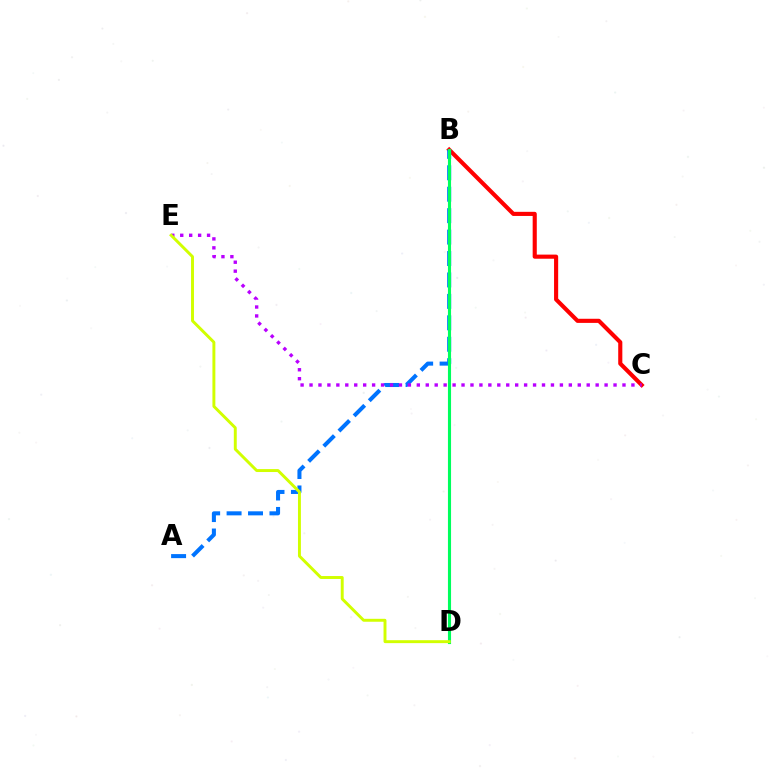{('B', 'C'): [{'color': '#ff0000', 'line_style': 'solid', 'thickness': 2.97}], ('A', 'B'): [{'color': '#0074ff', 'line_style': 'dashed', 'thickness': 2.91}], ('B', 'D'): [{'color': '#00ff5c', 'line_style': 'solid', 'thickness': 2.24}], ('C', 'E'): [{'color': '#b900ff', 'line_style': 'dotted', 'thickness': 2.43}], ('D', 'E'): [{'color': '#d1ff00', 'line_style': 'solid', 'thickness': 2.11}]}